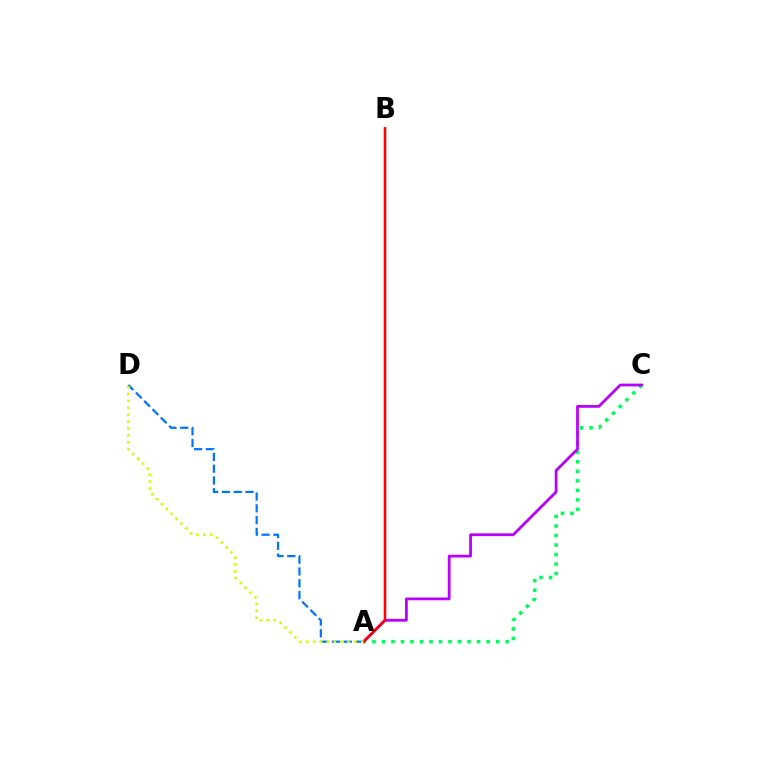{('A', 'C'): [{'color': '#00ff5c', 'line_style': 'dotted', 'thickness': 2.58}, {'color': '#b900ff', 'line_style': 'solid', 'thickness': 2.0}], ('A', 'D'): [{'color': '#0074ff', 'line_style': 'dashed', 'thickness': 1.6}, {'color': '#d1ff00', 'line_style': 'dotted', 'thickness': 1.87}], ('A', 'B'): [{'color': '#ff0000', 'line_style': 'solid', 'thickness': 1.84}]}